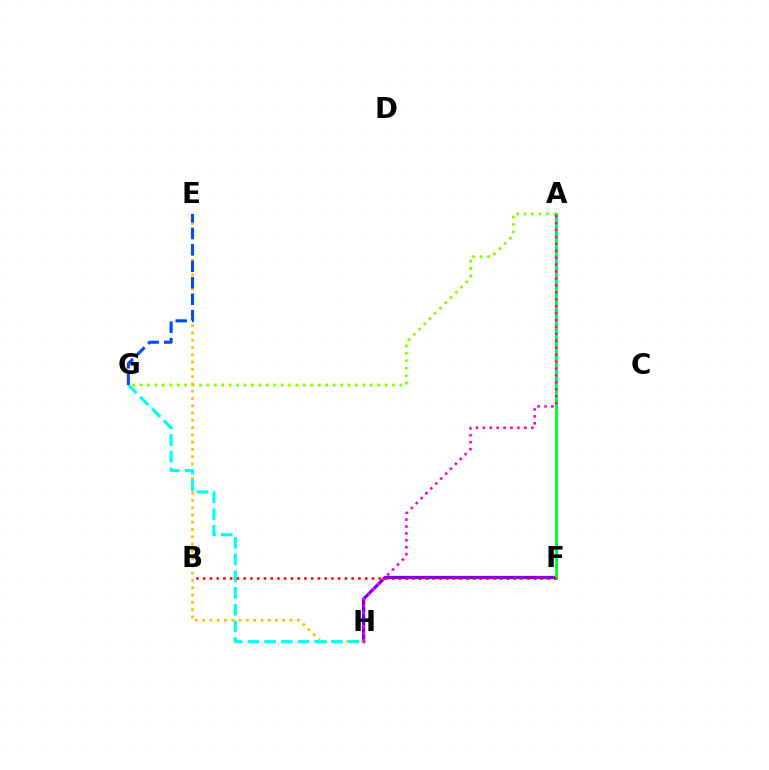{('A', 'G'): [{'color': '#84ff00', 'line_style': 'dotted', 'thickness': 2.02}], ('F', 'H'): [{'color': '#7200ff', 'line_style': 'solid', 'thickness': 2.34}], ('E', 'H'): [{'color': '#ffbd00', 'line_style': 'dotted', 'thickness': 1.98}], ('G', 'H'): [{'color': '#00fff6', 'line_style': 'dashed', 'thickness': 2.27}], ('A', 'F'): [{'color': '#00ff39', 'line_style': 'solid', 'thickness': 2.18}], ('B', 'F'): [{'color': '#ff0000', 'line_style': 'dotted', 'thickness': 1.83}], ('A', 'H'): [{'color': '#ff00cf', 'line_style': 'dotted', 'thickness': 1.88}], ('E', 'G'): [{'color': '#004bff', 'line_style': 'dashed', 'thickness': 2.24}]}